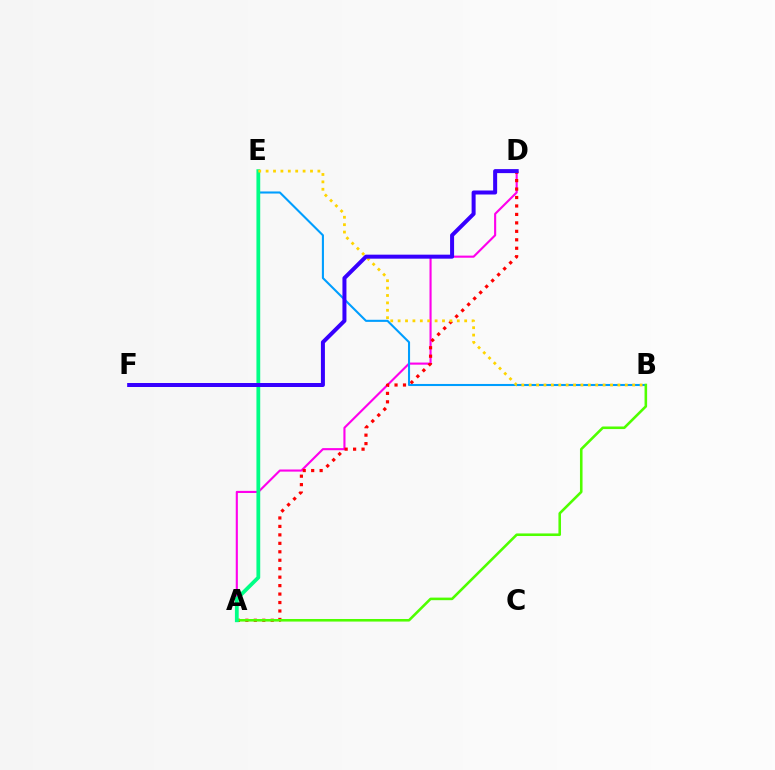{('A', 'D'): [{'color': '#ff00ed', 'line_style': 'solid', 'thickness': 1.53}, {'color': '#ff0000', 'line_style': 'dotted', 'thickness': 2.3}], ('B', 'E'): [{'color': '#009eff', 'line_style': 'solid', 'thickness': 1.5}, {'color': '#ffd500', 'line_style': 'dotted', 'thickness': 2.01}], ('A', 'B'): [{'color': '#4fff00', 'line_style': 'solid', 'thickness': 1.86}], ('A', 'E'): [{'color': '#00ff86', 'line_style': 'solid', 'thickness': 2.72}], ('D', 'F'): [{'color': '#3700ff', 'line_style': 'solid', 'thickness': 2.88}]}